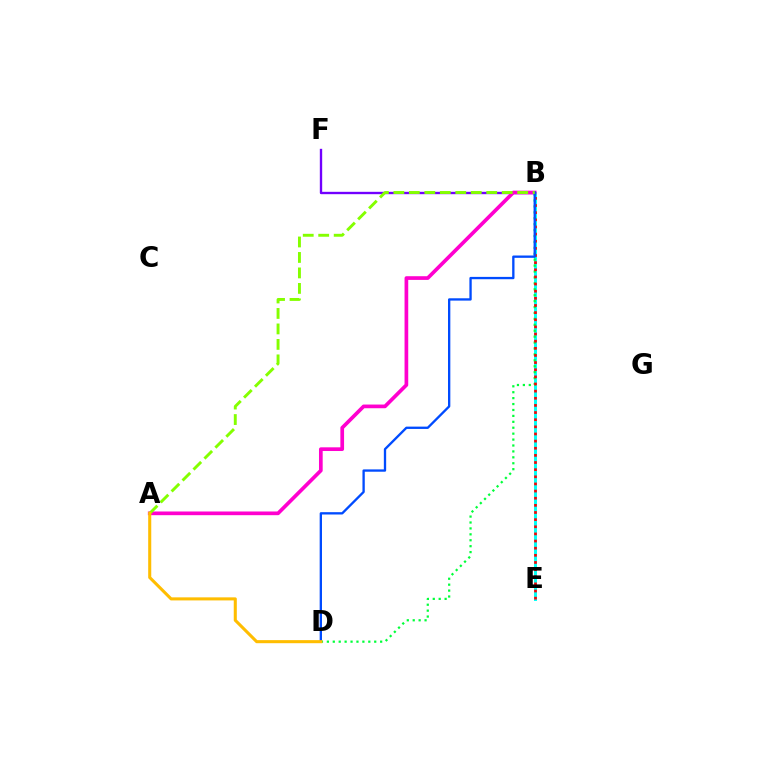{('B', 'F'): [{'color': '#7200ff', 'line_style': 'solid', 'thickness': 1.7}], ('B', 'E'): [{'color': '#00fff6', 'line_style': 'solid', 'thickness': 2.13}, {'color': '#ff0000', 'line_style': 'dotted', 'thickness': 1.94}], ('B', 'D'): [{'color': '#00ff39', 'line_style': 'dotted', 'thickness': 1.61}, {'color': '#004bff', 'line_style': 'solid', 'thickness': 1.67}], ('A', 'B'): [{'color': '#ff00cf', 'line_style': 'solid', 'thickness': 2.66}, {'color': '#84ff00', 'line_style': 'dashed', 'thickness': 2.1}], ('A', 'D'): [{'color': '#ffbd00', 'line_style': 'solid', 'thickness': 2.21}]}